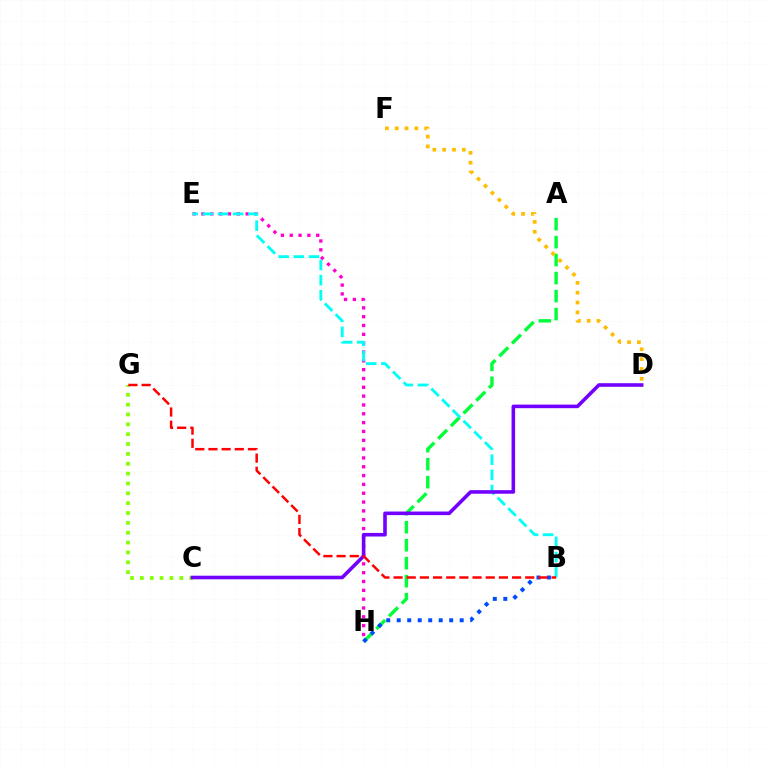{('C', 'G'): [{'color': '#84ff00', 'line_style': 'dotted', 'thickness': 2.68}], ('A', 'H'): [{'color': '#00ff39', 'line_style': 'dashed', 'thickness': 2.44}], ('E', 'H'): [{'color': '#ff00cf', 'line_style': 'dotted', 'thickness': 2.4}], ('B', 'H'): [{'color': '#004bff', 'line_style': 'dotted', 'thickness': 2.85}], ('B', 'E'): [{'color': '#00fff6', 'line_style': 'dashed', 'thickness': 2.06}], ('D', 'F'): [{'color': '#ffbd00', 'line_style': 'dotted', 'thickness': 2.67}], ('C', 'D'): [{'color': '#7200ff', 'line_style': 'solid', 'thickness': 2.58}], ('B', 'G'): [{'color': '#ff0000', 'line_style': 'dashed', 'thickness': 1.79}]}